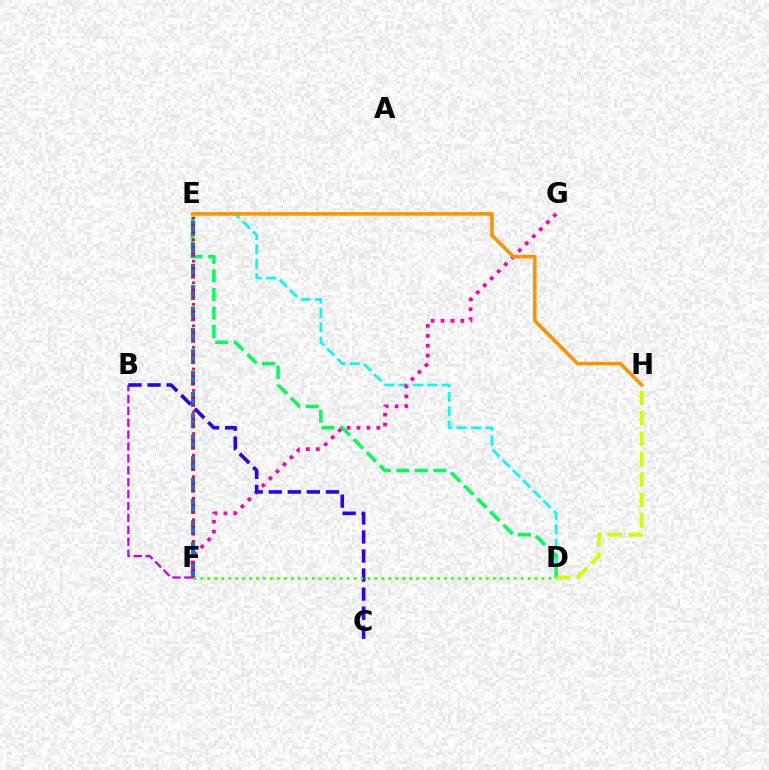{('D', 'E'): [{'color': '#00fff6', 'line_style': 'dashed', 'thickness': 1.96}, {'color': '#00ff5c', 'line_style': 'dashed', 'thickness': 2.52}], ('F', 'G'): [{'color': '#ff00ac', 'line_style': 'dotted', 'thickness': 2.69}], ('E', 'F'): [{'color': '#0074ff', 'line_style': 'dashed', 'thickness': 2.9}, {'color': '#ff0000', 'line_style': 'dotted', 'thickness': 1.95}], ('B', 'F'): [{'color': '#b900ff', 'line_style': 'dashed', 'thickness': 1.62}], ('B', 'C'): [{'color': '#2500ff', 'line_style': 'dashed', 'thickness': 2.59}], ('D', 'H'): [{'color': '#d1ff00', 'line_style': 'dashed', 'thickness': 2.78}], ('E', 'H'): [{'color': '#ff9400', 'line_style': 'solid', 'thickness': 2.6}], ('D', 'F'): [{'color': '#3dff00', 'line_style': 'dotted', 'thickness': 1.89}]}